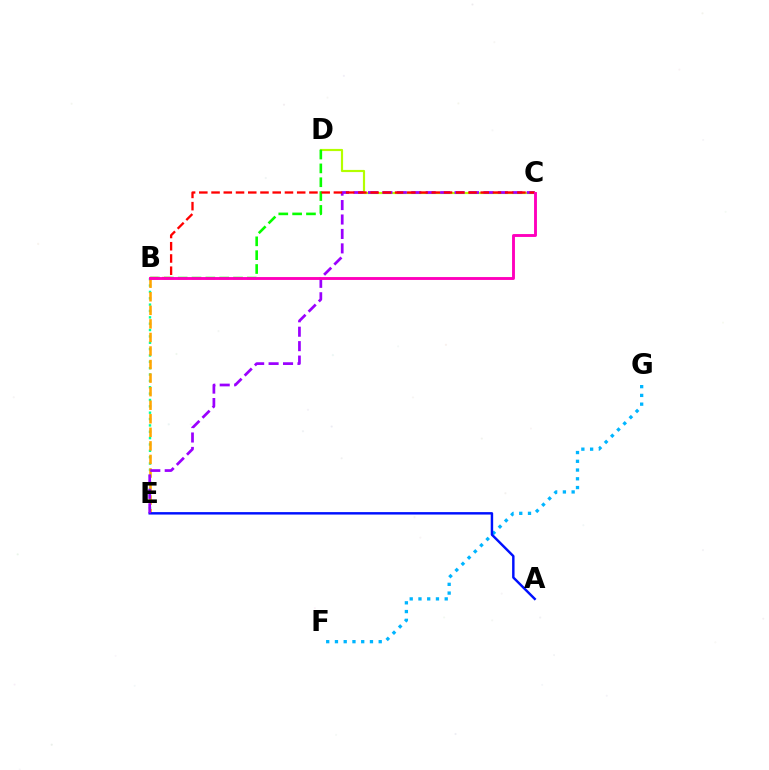{('C', 'D'): [{'color': '#b3ff00', 'line_style': 'solid', 'thickness': 1.56}], ('B', 'E'): [{'color': '#00ff9d', 'line_style': 'dotted', 'thickness': 1.73}, {'color': '#ffa500', 'line_style': 'dashed', 'thickness': 1.84}], ('F', 'G'): [{'color': '#00b5ff', 'line_style': 'dotted', 'thickness': 2.38}], ('A', 'E'): [{'color': '#0010ff', 'line_style': 'solid', 'thickness': 1.76}], ('B', 'D'): [{'color': '#08ff00', 'line_style': 'dashed', 'thickness': 1.88}], ('C', 'E'): [{'color': '#9b00ff', 'line_style': 'dashed', 'thickness': 1.96}], ('B', 'C'): [{'color': '#ff0000', 'line_style': 'dashed', 'thickness': 1.66}, {'color': '#ff00bd', 'line_style': 'solid', 'thickness': 2.08}]}